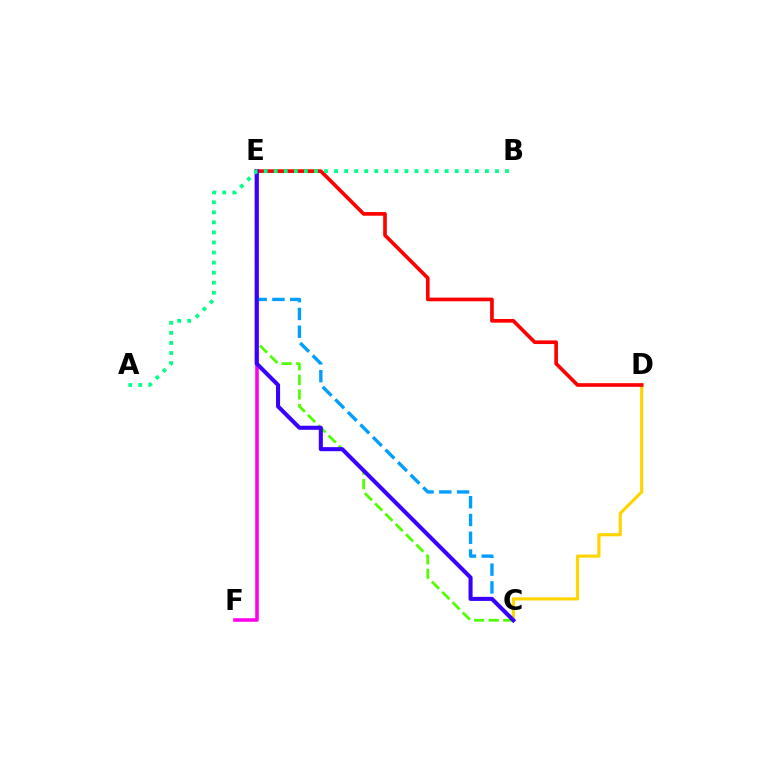{('E', 'F'): [{'color': '#ff00ed', 'line_style': 'solid', 'thickness': 2.56}], ('C', 'D'): [{'color': '#ffd500', 'line_style': 'solid', 'thickness': 2.27}], ('C', 'E'): [{'color': '#4fff00', 'line_style': 'dashed', 'thickness': 1.98}, {'color': '#009eff', 'line_style': 'dashed', 'thickness': 2.41}, {'color': '#3700ff', 'line_style': 'solid', 'thickness': 2.92}], ('D', 'E'): [{'color': '#ff0000', 'line_style': 'solid', 'thickness': 2.63}], ('A', 'B'): [{'color': '#00ff86', 'line_style': 'dotted', 'thickness': 2.73}]}